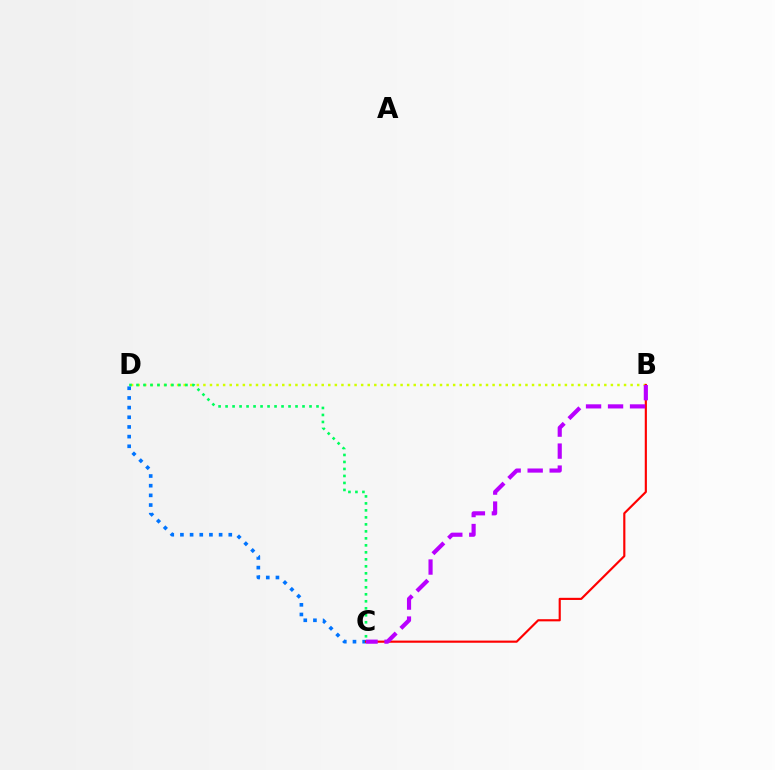{('B', 'D'): [{'color': '#d1ff00', 'line_style': 'dotted', 'thickness': 1.79}], ('C', 'D'): [{'color': '#00ff5c', 'line_style': 'dotted', 'thickness': 1.9}, {'color': '#0074ff', 'line_style': 'dotted', 'thickness': 2.63}], ('B', 'C'): [{'color': '#ff0000', 'line_style': 'solid', 'thickness': 1.55}, {'color': '#b900ff', 'line_style': 'dashed', 'thickness': 2.99}]}